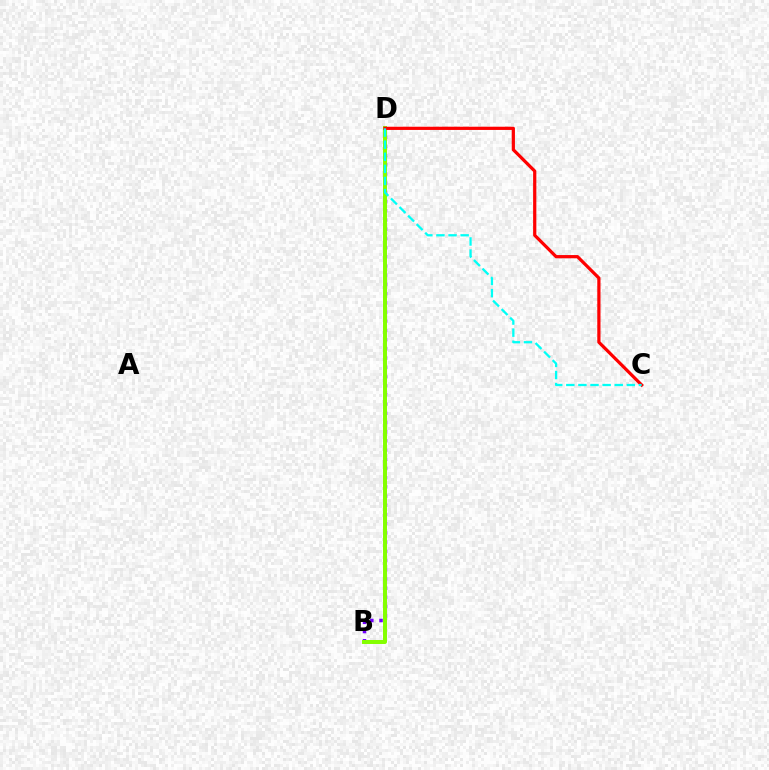{('B', 'D'): [{'color': '#7200ff', 'line_style': 'dotted', 'thickness': 2.5}, {'color': '#84ff00', 'line_style': 'solid', 'thickness': 2.86}], ('C', 'D'): [{'color': '#ff0000', 'line_style': 'solid', 'thickness': 2.32}, {'color': '#00fff6', 'line_style': 'dashed', 'thickness': 1.64}]}